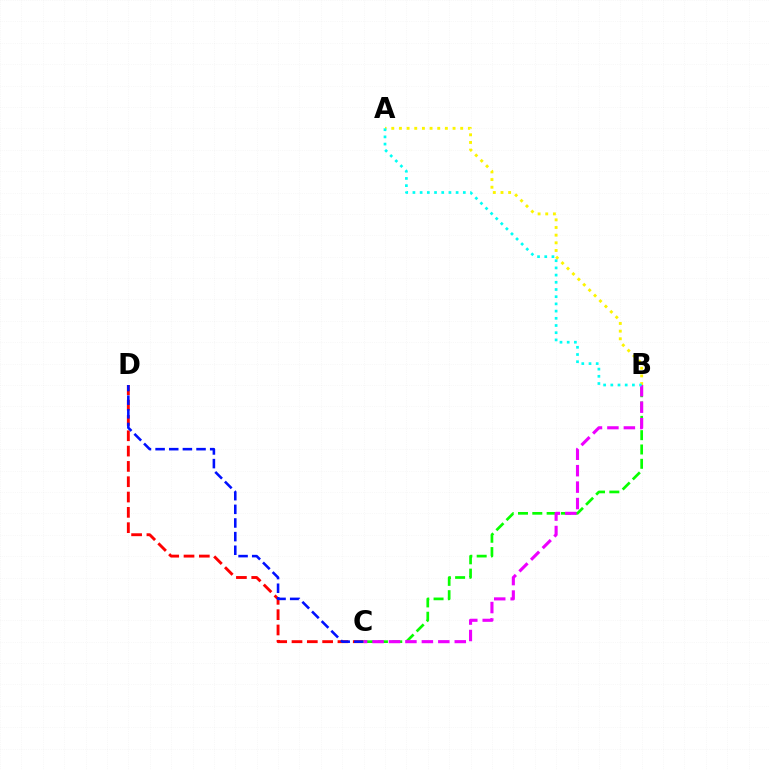{('C', 'D'): [{'color': '#ff0000', 'line_style': 'dashed', 'thickness': 2.08}, {'color': '#0010ff', 'line_style': 'dashed', 'thickness': 1.85}], ('A', 'B'): [{'color': '#fcf500', 'line_style': 'dotted', 'thickness': 2.08}, {'color': '#00fff6', 'line_style': 'dotted', 'thickness': 1.96}], ('B', 'C'): [{'color': '#08ff00', 'line_style': 'dashed', 'thickness': 1.94}, {'color': '#ee00ff', 'line_style': 'dashed', 'thickness': 2.23}]}